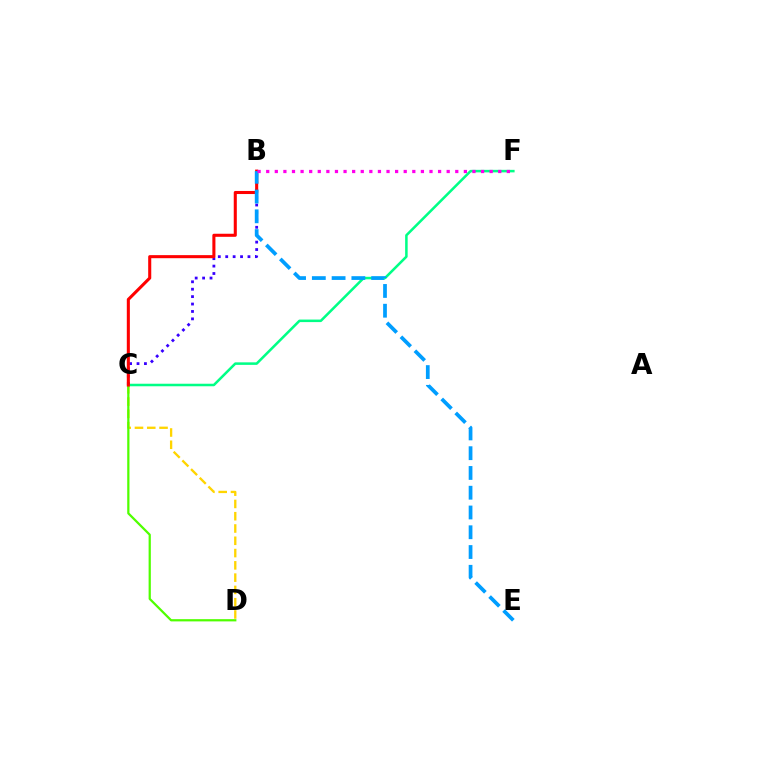{('C', 'F'): [{'color': '#00ff86', 'line_style': 'solid', 'thickness': 1.82}], ('B', 'C'): [{'color': '#3700ff', 'line_style': 'dotted', 'thickness': 2.02}, {'color': '#ff0000', 'line_style': 'solid', 'thickness': 2.21}], ('C', 'D'): [{'color': '#ffd500', 'line_style': 'dashed', 'thickness': 1.67}, {'color': '#4fff00', 'line_style': 'solid', 'thickness': 1.61}], ('B', 'E'): [{'color': '#009eff', 'line_style': 'dashed', 'thickness': 2.69}], ('B', 'F'): [{'color': '#ff00ed', 'line_style': 'dotted', 'thickness': 2.33}]}